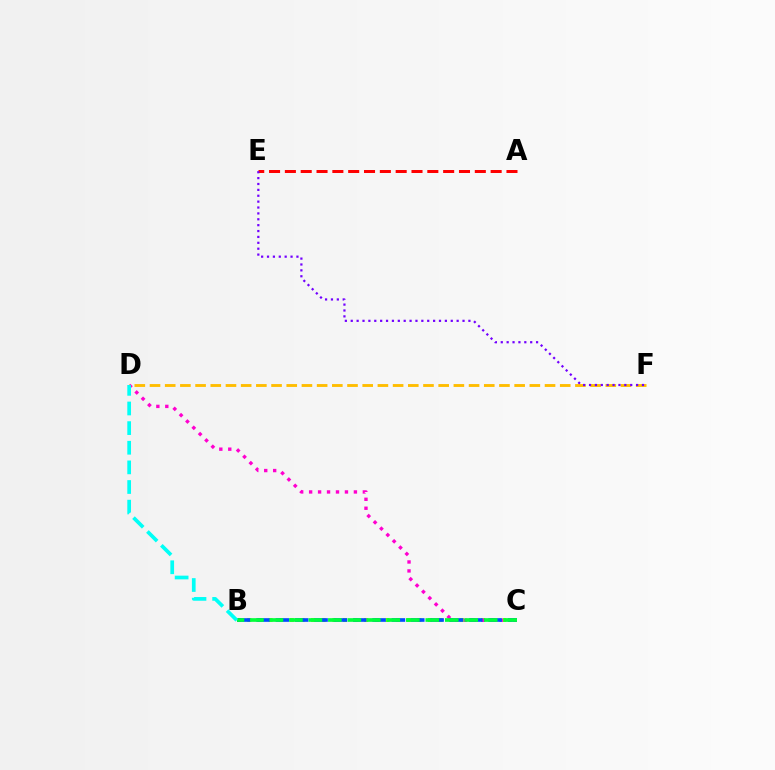{('B', 'C'): [{'color': '#84ff00', 'line_style': 'dotted', 'thickness': 2.89}, {'color': '#004bff', 'line_style': 'dashed', 'thickness': 2.63}, {'color': '#00ff39', 'line_style': 'dashed', 'thickness': 2.65}], ('C', 'D'): [{'color': '#ff00cf', 'line_style': 'dotted', 'thickness': 2.43}], ('D', 'F'): [{'color': '#ffbd00', 'line_style': 'dashed', 'thickness': 2.06}], ('A', 'E'): [{'color': '#ff0000', 'line_style': 'dashed', 'thickness': 2.15}], ('B', 'D'): [{'color': '#00fff6', 'line_style': 'dashed', 'thickness': 2.67}], ('E', 'F'): [{'color': '#7200ff', 'line_style': 'dotted', 'thickness': 1.6}]}